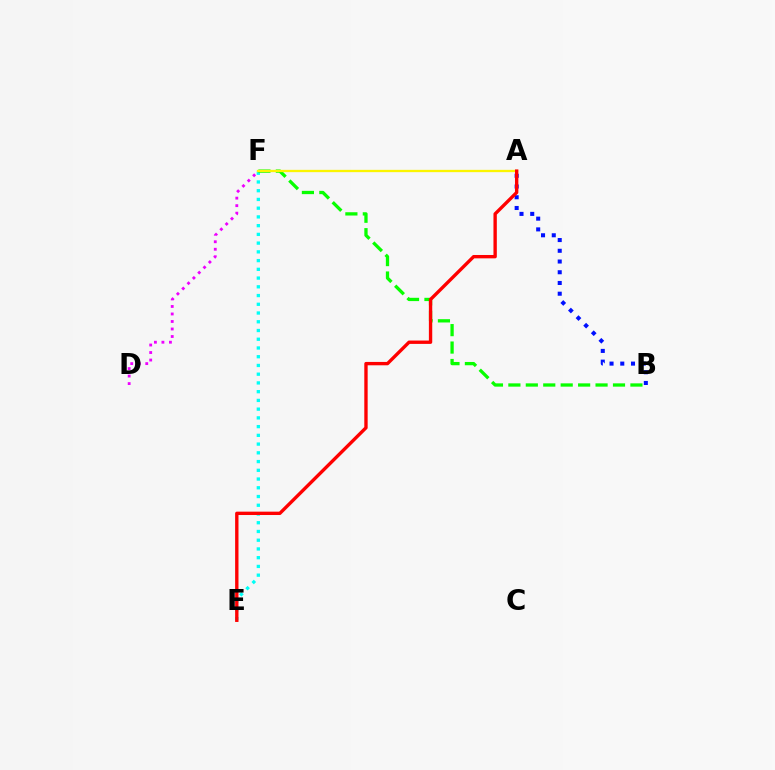{('E', 'F'): [{'color': '#00fff6', 'line_style': 'dotted', 'thickness': 2.37}], ('B', 'F'): [{'color': '#08ff00', 'line_style': 'dashed', 'thickness': 2.37}], ('A', 'B'): [{'color': '#0010ff', 'line_style': 'dotted', 'thickness': 2.92}], ('A', 'F'): [{'color': '#fcf500', 'line_style': 'solid', 'thickness': 1.66}], ('A', 'E'): [{'color': '#ff0000', 'line_style': 'solid', 'thickness': 2.42}], ('D', 'F'): [{'color': '#ee00ff', 'line_style': 'dotted', 'thickness': 2.04}]}